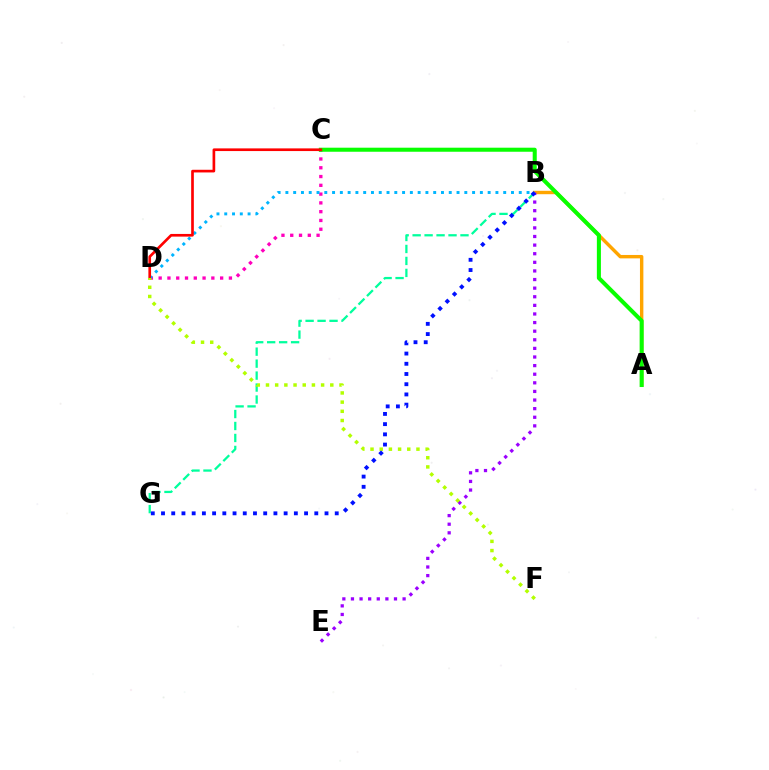{('B', 'G'): [{'color': '#00ff9d', 'line_style': 'dashed', 'thickness': 1.63}, {'color': '#0010ff', 'line_style': 'dotted', 'thickness': 2.78}], ('A', 'B'): [{'color': '#ffa500', 'line_style': 'solid', 'thickness': 2.46}], ('C', 'D'): [{'color': '#ff00bd', 'line_style': 'dotted', 'thickness': 2.39}, {'color': '#ff0000', 'line_style': 'solid', 'thickness': 1.92}], ('B', 'E'): [{'color': '#9b00ff', 'line_style': 'dotted', 'thickness': 2.34}], ('B', 'D'): [{'color': '#00b5ff', 'line_style': 'dotted', 'thickness': 2.11}], ('A', 'C'): [{'color': '#08ff00', 'line_style': 'solid', 'thickness': 2.91}], ('D', 'F'): [{'color': '#b3ff00', 'line_style': 'dotted', 'thickness': 2.5}]}